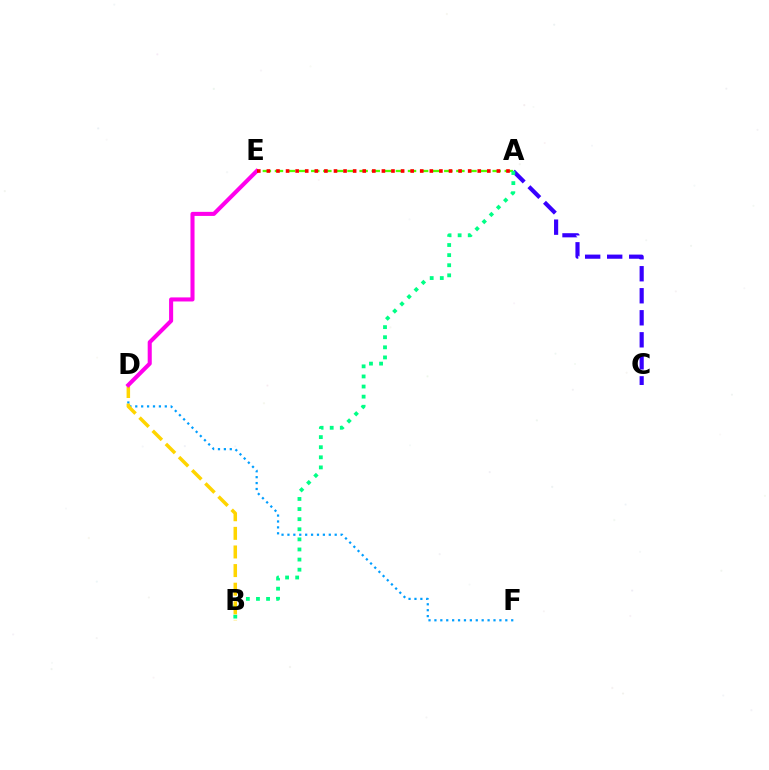{('A', 'C'): [{'color': '#3700ff', 'line_style': 'dashed', 'thickness': 2.99}], ('A', 'E'): [{'color': '#4fff00', 'line_style': 'dashed', 'thickness': 1.64}, {'color': '#ff0000', 'line_style': 'dotted', 'thickness': 2.6}], ('A', 'B'): [{'color': '#00ff86', 'line_style': 'dotted', 'thickness': 2.74}], ('D', 'F'): [{'color': '#009eff', 'line_style': 'dotted', 'thickness': 1.61}], ('B', 'D'): [{'color': '#ffd500', 'line_style': 'dashed', 'thickness': 2.53}], ('D', 'E'): [{'color': '#ff00ed', 'line_style': 'solid', 'thickness': 2.93}]}